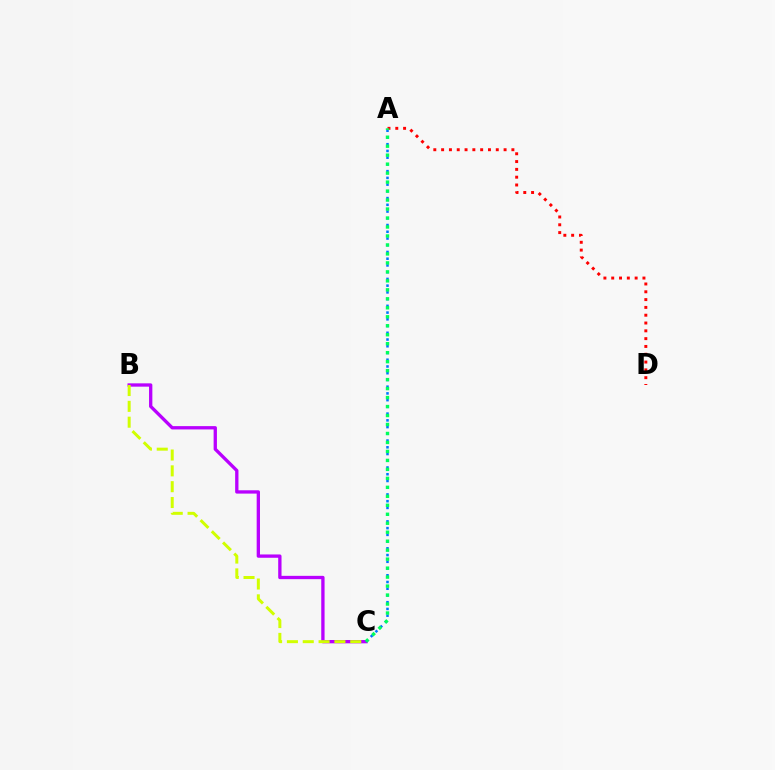{('B', 'C'): [{'color': '#b900ff', 'line_style': 'solid', 'thickness': 2.39}, {'color': '#d1ff00', 'line_style': 'dashed', 'thickness': 2.15}], ('A', 'C'): [{'color': '#0074ff', 'line_style': 'dotted', 'thickness': 1.83}, {'color': '#00ff5c', 'line_style': 'dotted', 'thickness': 2.44}], ('A', 'D'): [{'color': '#ff0000', 'line_style': 'dotted', 'thickness': 2.12}]}